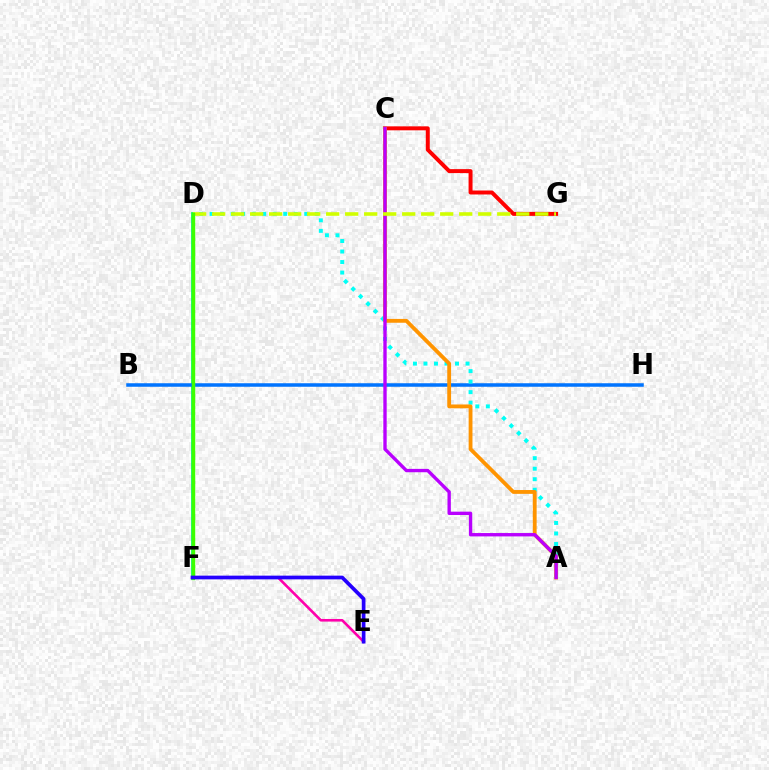{('C', 'G'): [{'color': '#ff0000', 'line_style': 'solid', 'thickness': 2.86}], ('D', 'F'): [{'color': '#00ff5c', 'line_style': 'solid', 'thickness': 2.67}, {'color': '#3dff00', 'line_style': 'solid', 'thickness': 2.48}], ('B', 'H'): [{'color': '#0074ff', 'line_style': 'solid', 'thickness': 2.53}], ('A', 'D'): [{'color': '#00fff6', 'line_style': 'dotted', 'thickness': 2.86}], ('A', 'C'): [{'color': '#ff9400', 'line_style': 'solid', 'thickness': 2.75}, {'color': '#b900ff', 'line_style': 'solid', 'thickness': 2.42}], ('D', 'G'): [{'color': '#d1ff00', 'line_style': 'dashed', 'thickness': 2.58}], ('E', 'F'): [{'color': '#ff00ac', 'line_style': 'solid', 'thickness': 1.88}, {'color': '#2500ff', 'line_style': 'solid', 'thickness': 2.67}]}